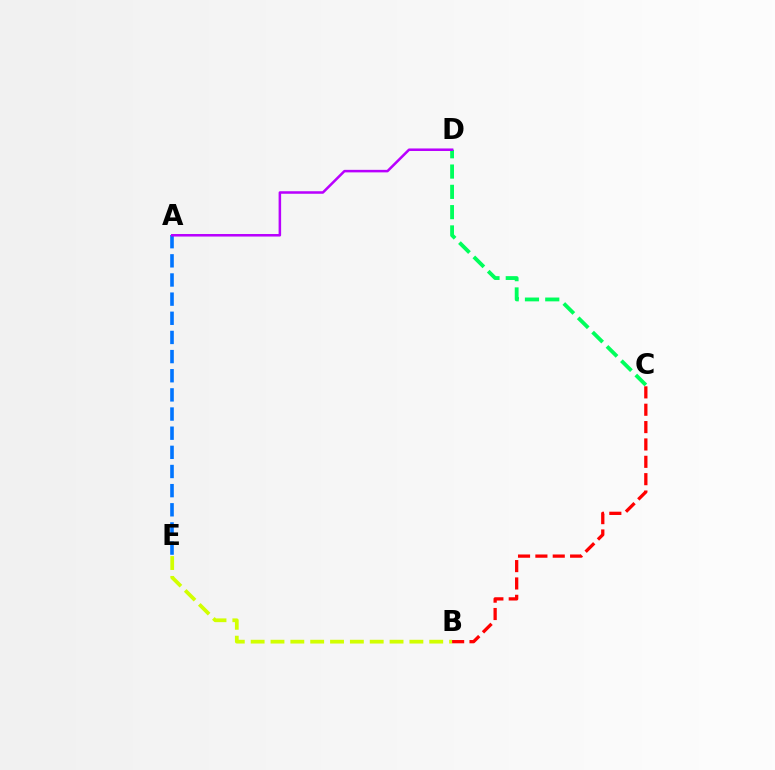{('C', 'D'): [{'color': '#00ff5c', 'line_style': 'dashed', 'thickness': 2.76}], ('A', 'E'): [{'color': '#0074ff', 'line_style': 'dashed', 'thickness': 2.6}], ('B', 'E'): [{'color': '#d1ff00', 'line_style': 'dashed', 'thickness': 2.7}], ('A', 'D'): [{'color': '#b900ff', 'line_style': 'solid', 'thickness': 1.82}], ('B', 'C'): [{'color': '#ff0000', 'line_style': 'dashed', 'thickness': 2.36}]}